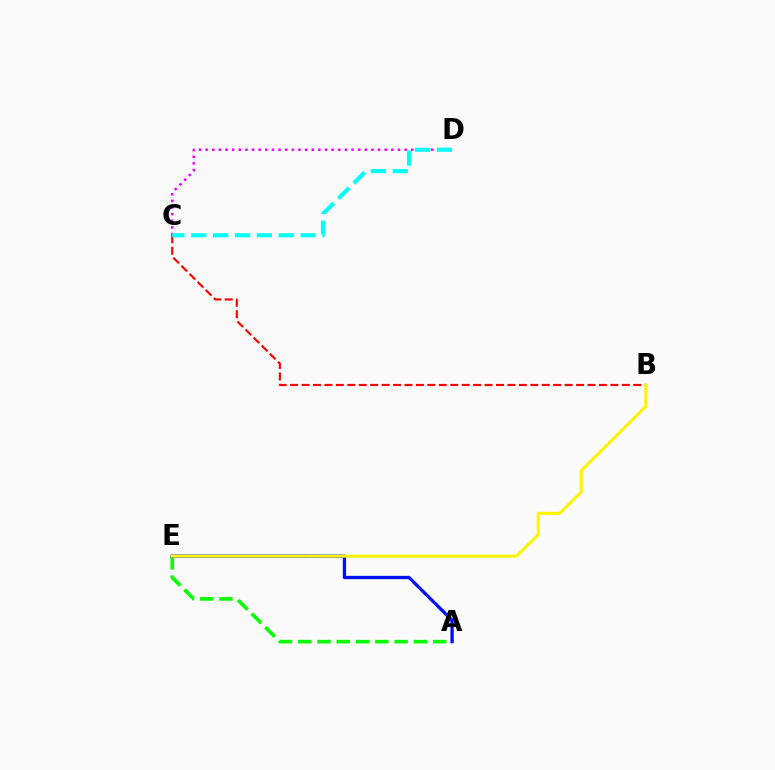{('A', 'E'): [{'color': '#08ff00', 'line_style': 'dashed', 'thickness': 2.62}, {'color': '#0010ff', 'line_style': 'solid', 'thickness': 2.38}], ('B', 'C'): [{'color': '#ff0000', 'line_style': 'dashed', 'thickness': 1.55}], ('C', 'D'): [{'color': '#ee00ff', 'line_style': 'dotted', 'thickness': 1.8}, {'color': '#00fff6', 'line_style': 'dashed', 'thickness': 2.97}], ('B', 'E'): [{'color': '#fcf500', 'line_style': 'solid', 'thickness': 2.18}]}